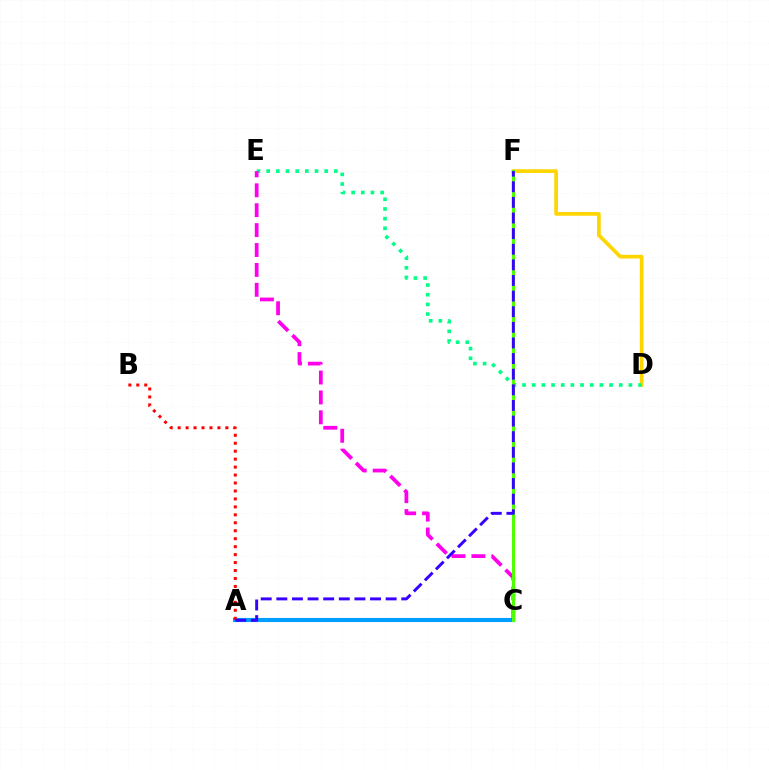{('D', 'F'): [{'color': '#ffd500', 'line_style': 'solid', 'thickness': 2.67}], ('D', 'E'): [{'color': '#00ff86', 'line_style': 'dotted', 'thickness': 2.63}], ('A', 'C'): [{'color': '#009eff', 'line_style': 'solid', 'thickness': 2.96}], ('C', 'E'): [{'color': '#ff00ed', 'line_style': 'dashed', 'thickness': 2.7}], ('A', 'B'): [{'color': '#ff0000', 'line_style': 'dotted', 'thickness': 2.16}], ('C', 'F'): [{'color': '#4fff00', 'line_style': 'solid', 'thickness': 2.2}], ('A', 'F'): [{'color': '#3700ff', 'line_style': 'dashed', 'thickness': 2.12}]}